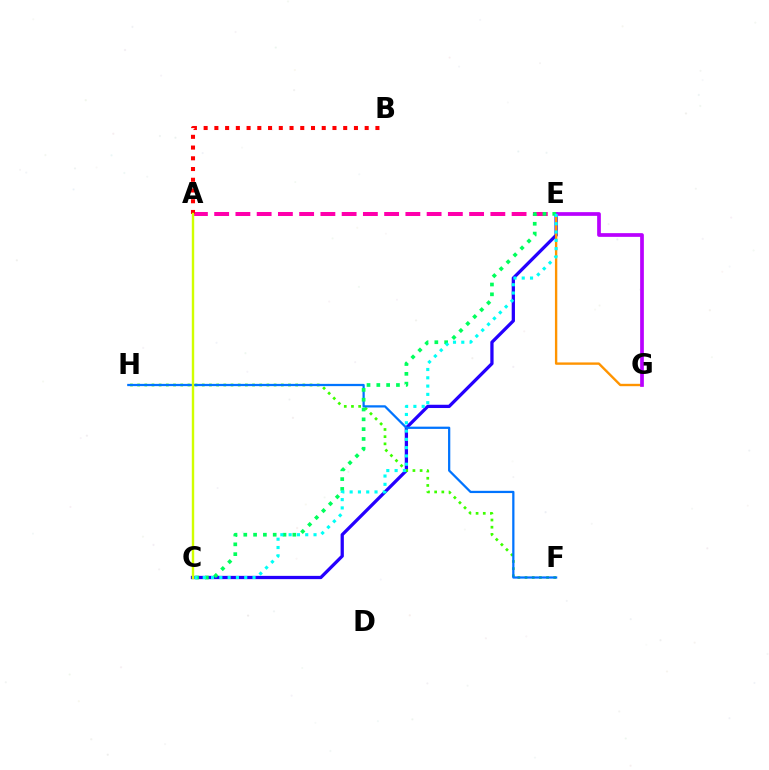{('C', 'E'): [{'color': '#2500ff', 'line_style': 'solid', 'thickness': 2.35}, {'color': '#00ff5c', 'line_style': 'dotted', 'thickness': 2.66}, {'color': '#00fff6', 'line_style': 'dotted', 'thickness': 2.25}], ('E', 'G'): [{'color': '#ff9400', 'line_style': 'solid', 'thickness': 1.71}, {'color': '#b900ff', 'line_style': 'solid', 'thickness': 2.67}], ('F', 'H'): [{'color': '#3dff00', 'line_style': 'dotted', 'thickness': 1.95}, {'color': '#0074ff', 'line_style': 'solid', 'thickness': 1.62}], ('A', 'E'): [{'color': '#ff00ac', 'line_style': 'dashed', 'thickness': 2.89}], ('A', 'B'): [{'color': '#ff0000', 'line_style': 'dotted', 'thickness': 2.92}], ('A', 'C'): [{'color': '#d1ff00', 'line_style': 'solid', 'thickness': 1.73}]}